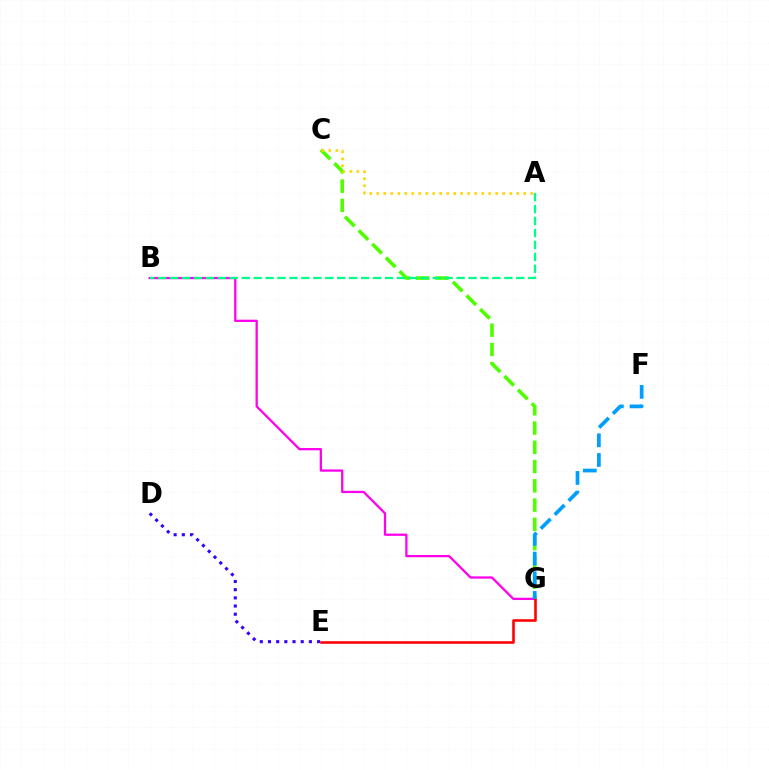{('C', 'G'): [{'color': '#4fff00', 'line_style': 'dashed', 'thickness': 2.62}], ('B', 'G'): [{'color': '#ff00ed', 'line_style': 'solid', 'thickness': 1.64}], ('E', 'G'): [{'color': '#ff0000', 'line_style': 'solid', 'thickness': 1.86}], ('F', 'G'): [{'color': '#009eff', 'line_style': 'dashed', 'thickness': 2.67}], ('A', 'B'): [{'color': '#00ff86', 'line_style': 'dashed', 'thickness': 1.62}], ('A', 'C'): [{'color': '#ffd500', 'line_style': 'dotted', 'thickness': 1.9}], ('D', 'E'): [{'color': '#3700ff', 'line_style': 'dotted', 'thickness': 2.22}]}